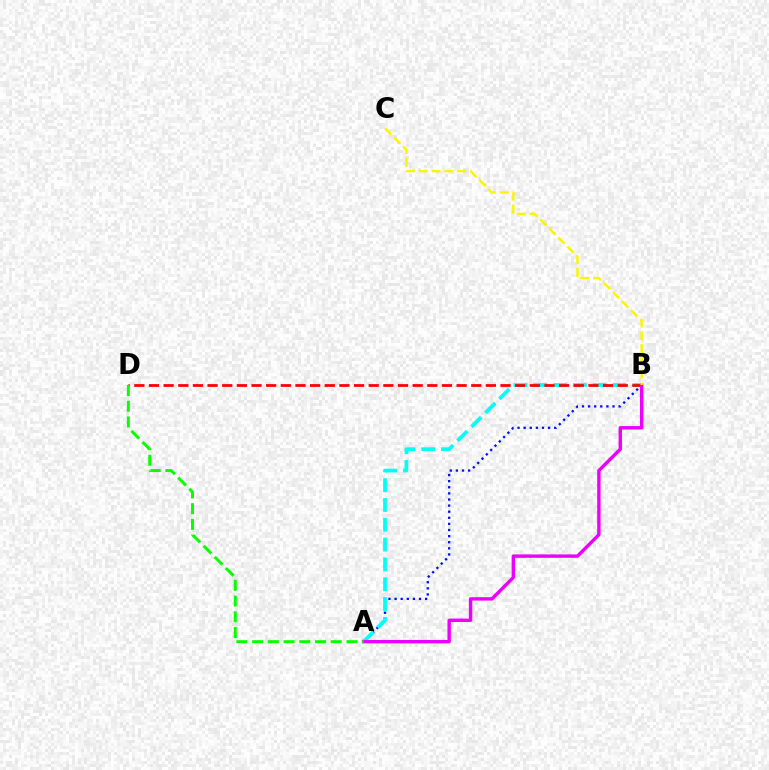{('A', 'B'): [{'color': '#0010ff', 'line_style': 'dotted', 'thickness': 1.66}, {'color': '#00fff6', 'line_style': 'dashed', 'thickness': 2.69}, {'color': '#ee00ff', 'line_style': 'solid', 'thickness': 2.45}], ('B', 'D'): [{'color': '#ff0000', 'line_style': 'dashed', 'thickness': 1.99}], ('B', 'C'): [{'color': '#fcf500', 'line_style': 'dashed', 'thickness': 1.74}], ('A', 'D'): [{'color': '#08ff00', 'line_style': 'dashed', 'thickness': 2.14}]}